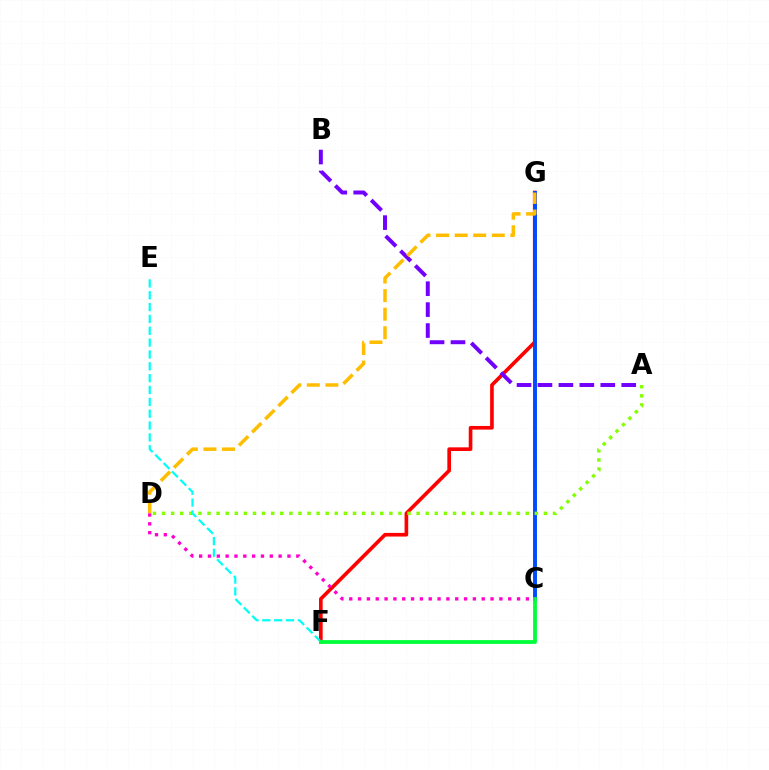{('F', 'G'): [{'color': '#ff0000', 'line_style': 'solid', 'thickness': 2.63}], ('C', 'G'): [{'color': '#004bff', 'line_style': 'solid', 'thickness': 2.82}], ('A', 'B'): [{'color': '#7200ff', 'line_style': 'dashed', 'thickness': 2.84}], ('A', 'D'): [{'color': '#84ff00', 'line_style': 'dotted', 'thickness': 2.47}], ('D', 'G'): [{'color': '#ffbd00', 'line_style': 'dashed', 'thickness': 2.52}], ('E', 'F'): [{'color': '#00fff6', 'line_style': 'dashed', 'thickness': 1.61}], ('C', 'F'): [{'color': '#00ff39', 'line_style': 'solid', 'thickness': 2.74}], ('C', 'D'): [{'color': '#ff00cf', 'line_style': 'dotted', 'thickness': 2.4}]}